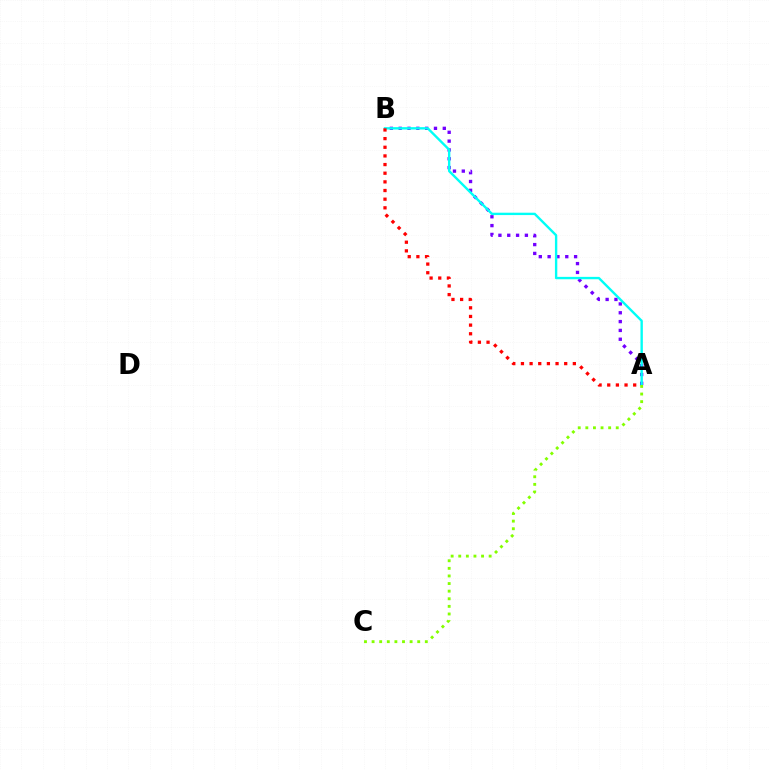{('A', 'B'): [{'color': '#7200ff', 'line_style': 'dotted', 'thickness': 2.4}, {'color': '#00fff6', 'line_style': 'solid', 'thickness': 1.71}, {'color': '#ff0000', 'line_style': 'dotted', 'thickness': 2.35}], ('A', 'C'): [{'color': '#84ff00', 'line_style': 'dotted', 'thickness': 2.07}]}